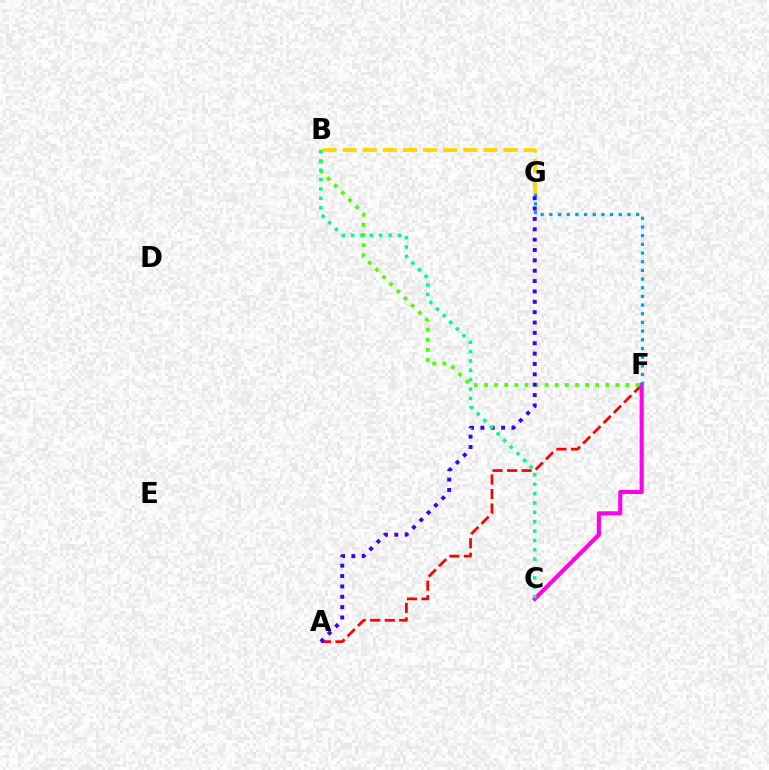{('A', 'F'): [{'color': '#ff0000', 'line_style': 'dashed', 'thickness': 1.97}], ('C', 'F'): [{'color': '#ff00ed', 'line_style': 'solid', 'thickness': 2.96}], ('B', 'F'): [{'color': '#4fff00', 'line_style': 'dotted', 'thickness': 2.75}], ('F', 'G'): [{'color': '#009eff', 'line_style': 'dotted', 'thickness': 2.36}], ('A', 'G'): [{'color': '#3700ff', 'line_style': 'dotted', 'thickness': 2.82}], ('B', 'C'): [{'color': '#00ff86', 'line_style': 'dotted', 'thickness': 2.54}], ('B', 'G'): [{'color': '#ffd500', 'line_style': 'dashed', 'thickness': 2.73}]}